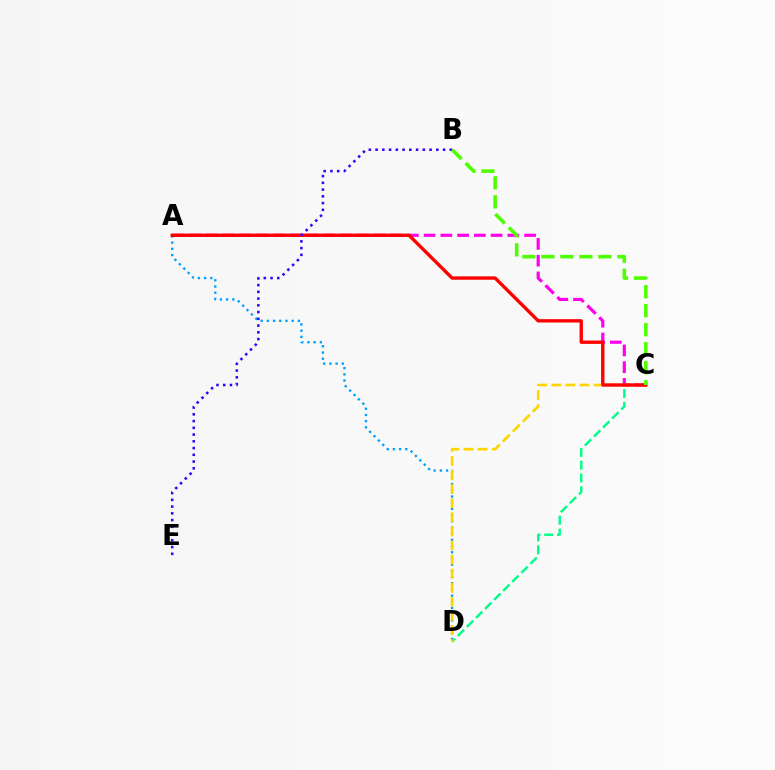{('A', 'D'): [{'color': '#009eff', 'line_style': 'dotted', 'thickness': 1.68}], ('C', 'D'): [{'color': '#00ff86', 'line_style': 'dashed', 'thickness': 1.74}, {'color': '#ffd500', 'line_style': 'dashed', 'thickness': 1.91}], ('A', 'C'): [{'color': '#ff00ed', 'line_style': 'dashed', 'thickness': 2.28}, {'color': '#ff0000', 'line_style': 'solid', 'thickness': 2.41}], ('B', 'E'): [{'color': '#3700ff', 'line_style': 'dotted', 'thickness': 1.83}], ('B', 'C'): [{'color': '#4fff00', 'line_style': 'dashed', 'thickness': 2.58}]}